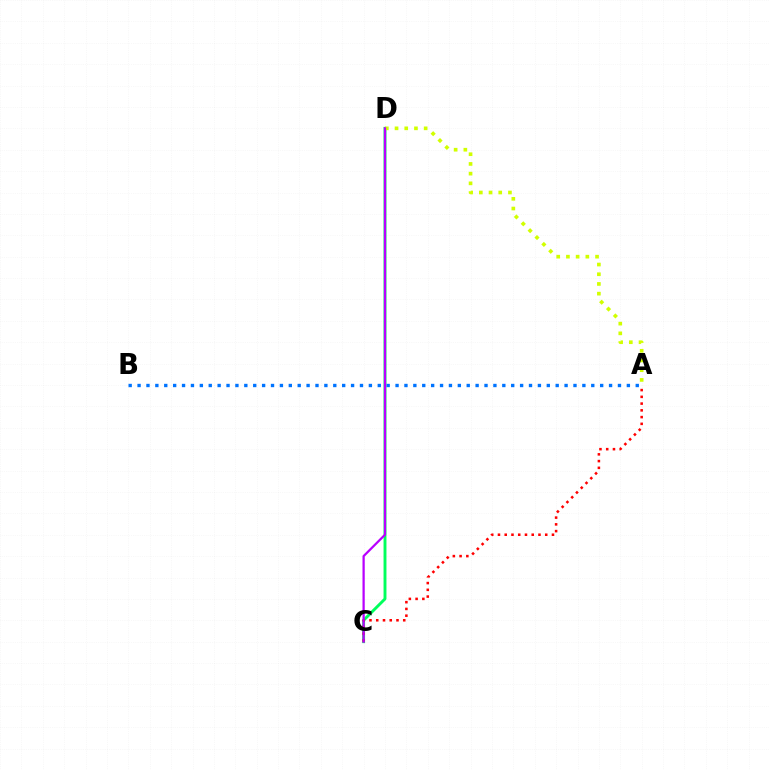{('C', 'D'): [{'color': '#00ff5c', 'line_style': 'solid', 'thickness': 2.1}, {'color': '#b900ff', 'line_style': 'solid', 'thickness': 1.62}], ('A', 'C'): [{'color': '#ff0000', 'line_style': 'dotted', 'thickness': 1.83}], ('A', 'D'): [{'color': '#d1ff00', 'line_style': 'dotted', 'thickness': 2.64}], ('A', 'B'): [{'color': '#0074ff', 'line_style': 'dotted', 'thickness': 2.42}]}